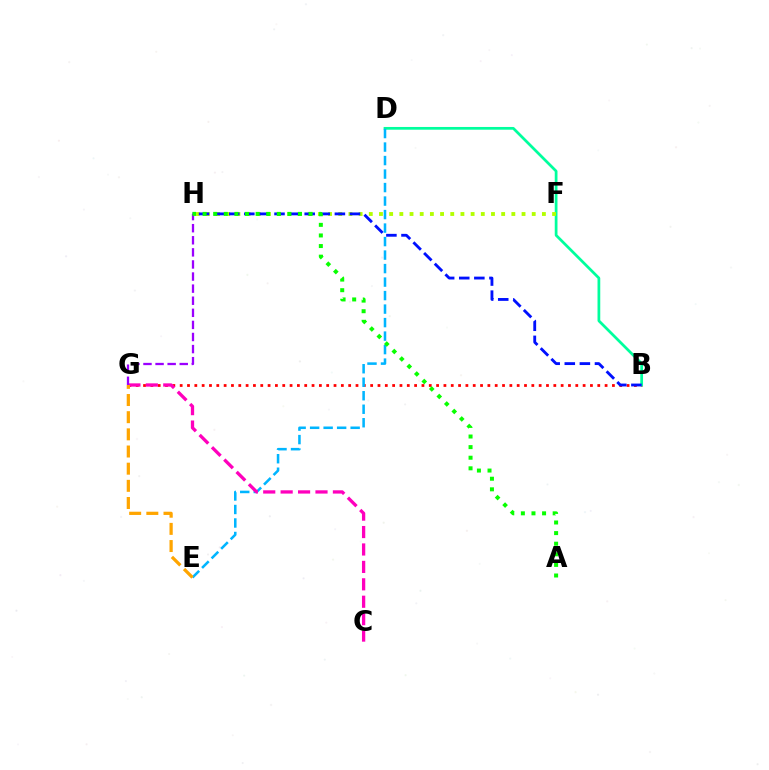{('B', 'G'): [{'color': '#ff0000', 'line_style': 'dotted', 'thickness': 1.99}], ('B', 'D'): [{'color': '#00ff9d', 'line_style': 'solid', 'thickness': 1.97}], ('D', 'E'): [{'color': '#00b5ff', 'line_style': 'dashed', 'thickness': 1.83}], ('F', 'H'): [{'color': '#b3ff00', 'line_style': 'dotted', 'thickness': 2.77}], ('C', 'G'): [{'color': '#ff00bd', 'line_style': 'dashed', 'thickness': 2.37}], ('E', 'G'): [{'color': '#ffa500', 'line_style': 'dashed', 'thickness': 2.33}], ('B', 'H'): [{'color': '#0010ff', 'line_style': 'dashed', 'thickness': 2.05}], ('G', 'H'): [{'color': '#9b00ff', 'line_style': 'dashed', 'thickness': 1.64}], ('A', 'H'): [{'color': '#08ff00', 'line_style': 'dotted', 'thickness': 2.88}]}